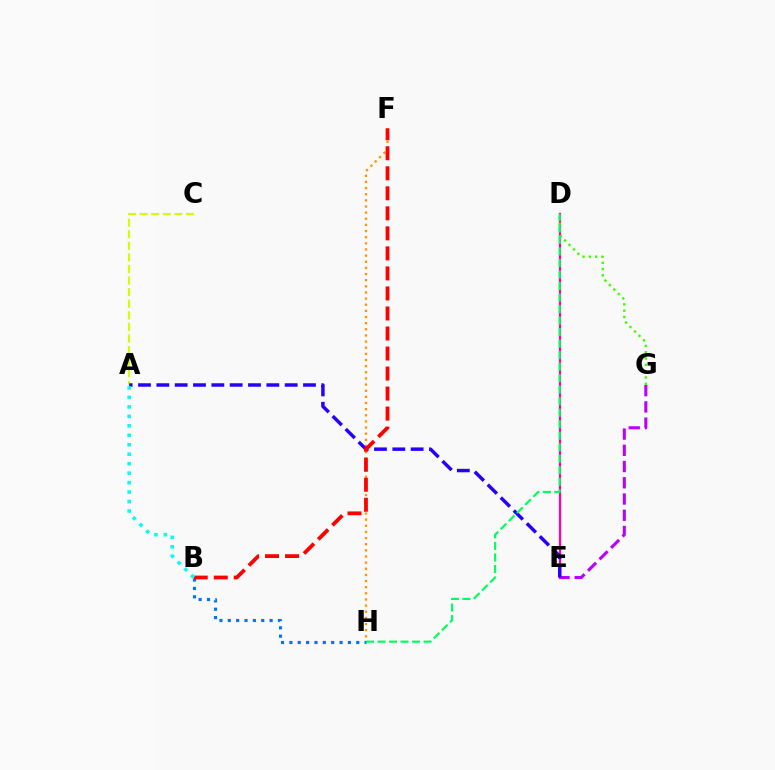{('E', 'G'): [{'color': '#b900ff', 'line_style': 'dashed', 'thickness': 2.21}], ('A', 'C'): [{'color': '#d1ff00', 'line_style': 'dashed', 'thickness': 1.57}], ('F', 'H'): [{'color': '#ff9400', 'line_style': 'dotted', 'thickness': 1.67}], ('D', 'E'): [{'color': '#ff00ac', 'line_style': 'solid', 'thickness': 1.62}], ('A', 'E'): [{'color': '#2500ff', 'line_style': 'dashed', 'thickness': 2.49}], ('B', 'H'): [{'color': '#0074ff', 'line_style': 'dotted', 'thickness': 2.27}], ('B', 'F'): [{'color': '#ff0000', 'line_style': 'dashed', 'thickness': 2.72}], ('D', 'G'): [{'color': '#3dff00', 'line_style': 'dotted', 'thickness': 1.72}], ('D', 'H'): [{'color': '#00ff5c', 'line_style': 'dashed', 'thickness': 1.56}], ('A', 'B'): [{'color': '#00fff6', 'line_style': 'dotted', 'thickness': 2.57}]}